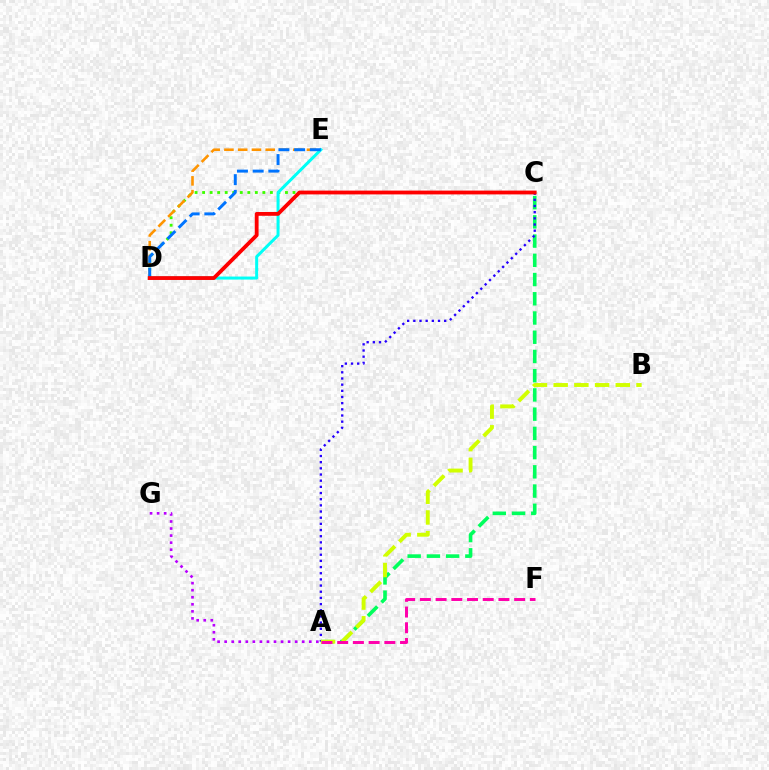{('C', 'D'): [{'color': '#3dff00', 'line_style': 'dotted', 'thickness': 2.05}, {'color': '#ff0000', 'line_style': 'solid', 'thickness': 2.74}], ('A', 'C'): [{'color': '#00ff5c', 'line_style': 'dashed', 'thickness': 2.61}, {'color': '#2500ff', 'line_style': 'dotted', 'thickness': 1.68}], ('A', 'G'): [{'color': '#b900ff', 'line_style': 'dotted', 'thickness': 1.92}], ('A', 'B'): [{'color': '#d1ff00', 'line_style': 'dashed', 'thickness': 2.81}], ('D', 'E'): [{'color': '#ff9400', 'line_style': 'dashed', 'thickness': 1.87}, {'color': '#00fff6', 'line_style': 'solid', 'thickness': 2.17}, {'color': '#0074ff', 'line_style': 'dashed', 'thickness': 2.13}], ('A', 'F'): [{'color': '#ff00ac', 'line_style': 'dashed', 'thickness': 2.13}]}